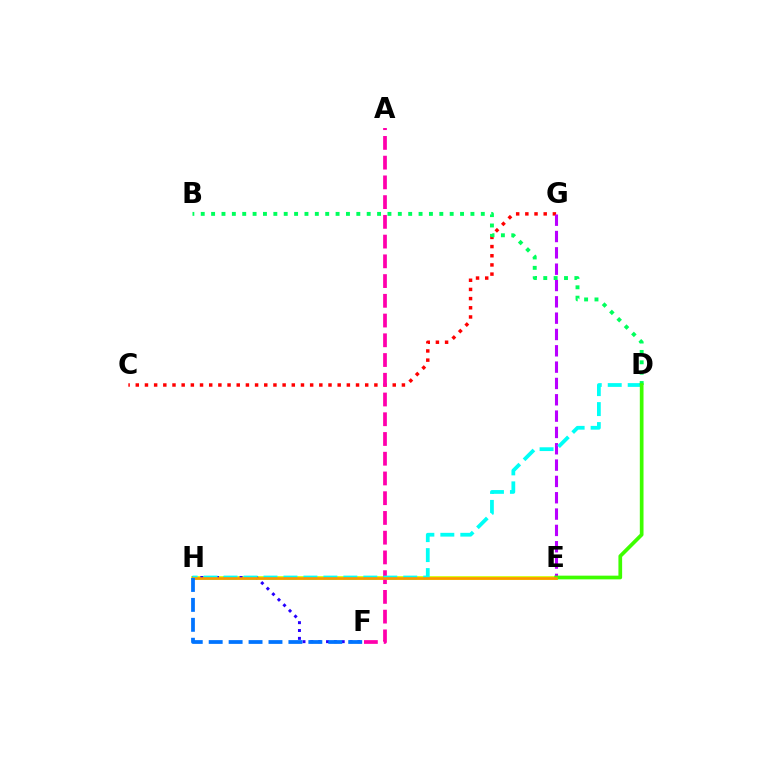{('E', 'H'): [{'color': '#d1ff00', 'line_style': 'solid', 'thickness': 2.68}, {'color': '#ff9400', 'line_style': 'solid', 'thickness': 1.87}], ('C', 'G'): [{'color': '#ff0000', 'line_style': 'dotted', 'thickness': 2.49}], ('A', 'F'): [{'color': '#ff00ac', 'line_style': 'dashed', 'thickness': 2.68}], ('E', 'G'): [{'color': '#b900ff', 'line_style': 'dashed', 'thickness': 2.22}], ('F', 'H'): [{'color': '#2500ff', 'line_style': 'dotted', 'thickness': 2.13}, {'color': '#0074ff', 'line_style': 'dashed', 'thickness': 2.71}], ('D', 'H'): [{'color': '#00fff6', 'line_style': 'dashed', 'thickness': 2.71}], ('B', 'D'): [{'color': '#00ff5c', 'line_style': 'dotted', 'thickness': 2.82}], ('D', 'E'): [{'color': '#3dff00', 'line_style': 'solid', 'thickness': 2.67}]}